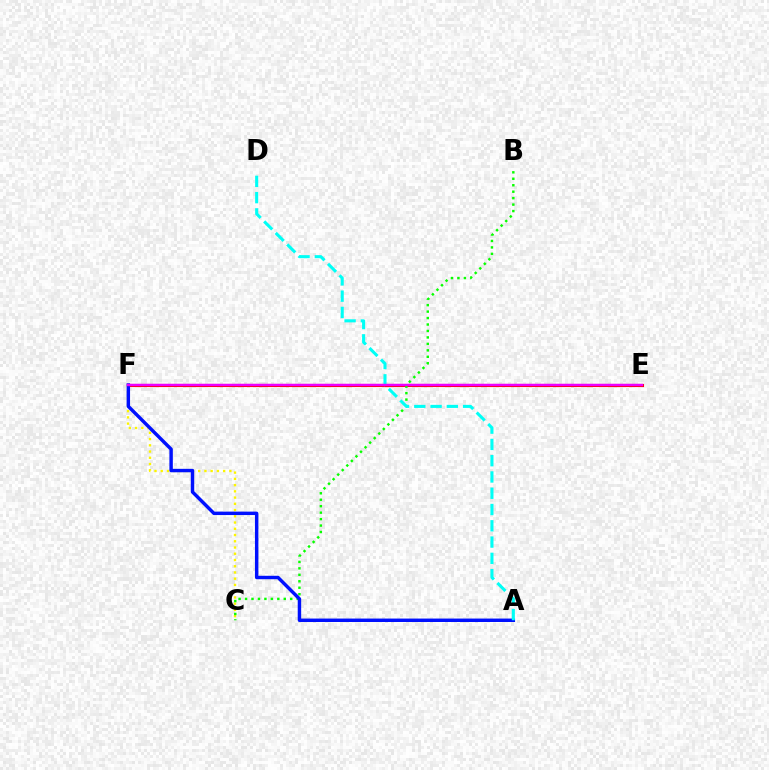{('C', 'F'): [{'color': '#fcf500', 'line_style': 'dotted', 'thickness': 1.7}], ('E', 'F'): [{'color': '#ff0000', 'line_style': 'solid', 'thickness': 2.23}, {'color': '#ee00ff', 'line_style': 'solid', 'thickness': 1.75}], ('B', 'C'): [{'color': '#08ff00', 'line_style': 'dotted', 'thickness': 1.75}], ('A', 'F'): [{'color': '#0010ff', 'line_style': 'solid', 'thickness': 2.48}], ('A', 'D'): [{'color': '#00fff6', 'line_style': 'dashed', 'thickness': 2.21}]}